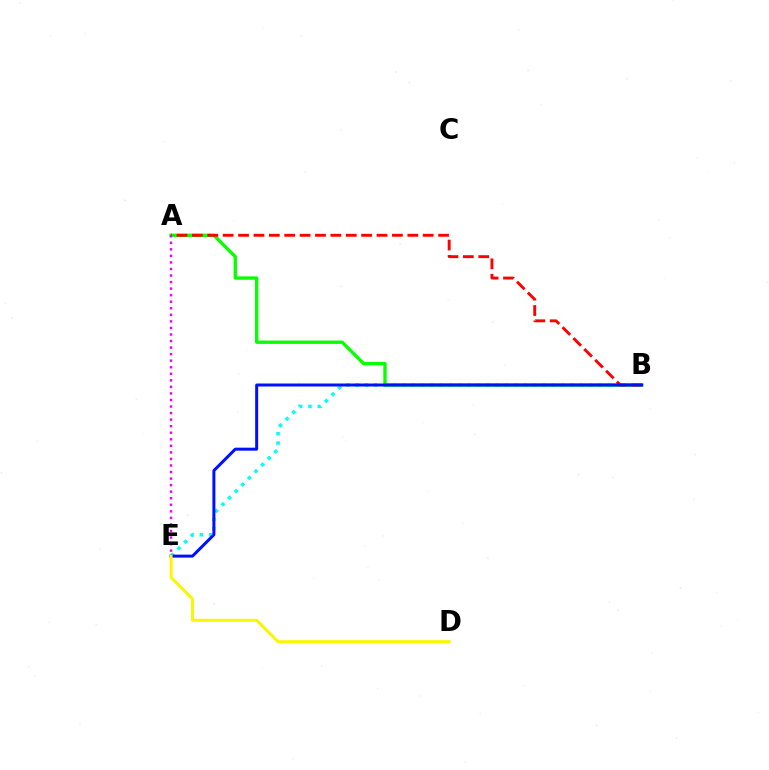{('B', 'E'): [{'color': '#00fff6', 'line_style': 'dotted', 'thickness': 2.54}, {'color': '#0010ff', 'line_style': 'solid', 'thickness': 2.16}], ('A', 'B'): [{'color': '#08ff00', 'line_style': 'solid', 'thickness': 2.42}, {'color': '#ff0000', 'line_style': 'dashed', 'thickness': 2.09}], ('A', 'E'): [{'color': '#ee00ff', 'line_style': 'dotted', 'thickness': 1.78}], ('D', 'E'): [{'color': '#fcf500', 'line_style': 'solid', 'thickness': 2.14}]}